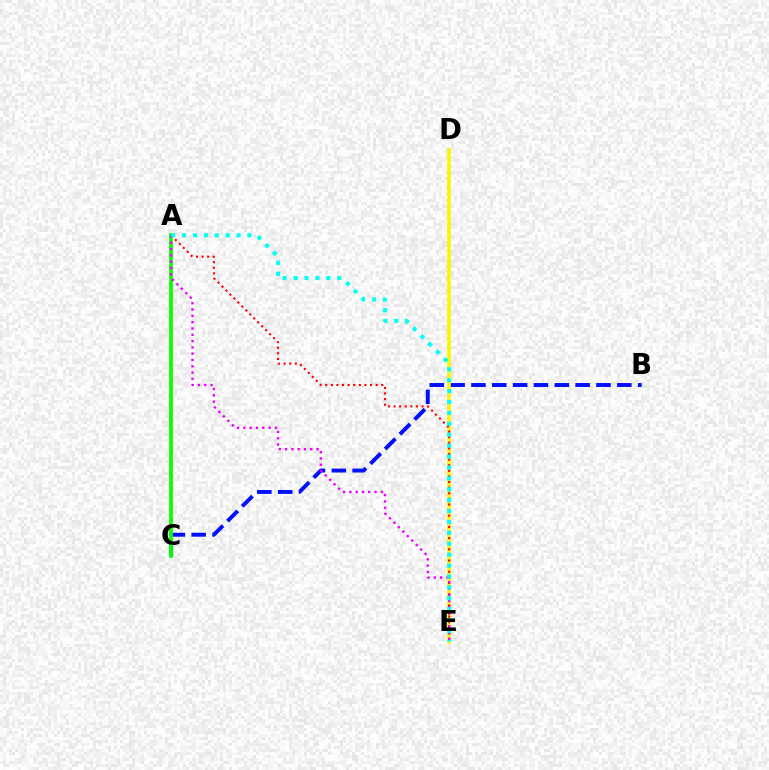{('B', 'C'): [{'color': '#0010ff', 'line_style': 'dashed', 'thickness': 2.83}], ('D', 'E'): [{'color': '#fcf500', 'line_style': 'solid', 'thickness': 2.61}], ('A', 'C'): [{'color': '#08ff00', 'line_style': 'solid', 'thickness': 2.71}], ('A', 'E'): [{'color': '#ff0000', 'line_style': 'dotted', 'thickness': 1.52}, {'color': '#ee00ff', 'line_style': 'dotted', 'thickness': 1.71}, {'color': '#00fff6', 'line_style': 'dotted', 'thickness': 2.96}]}